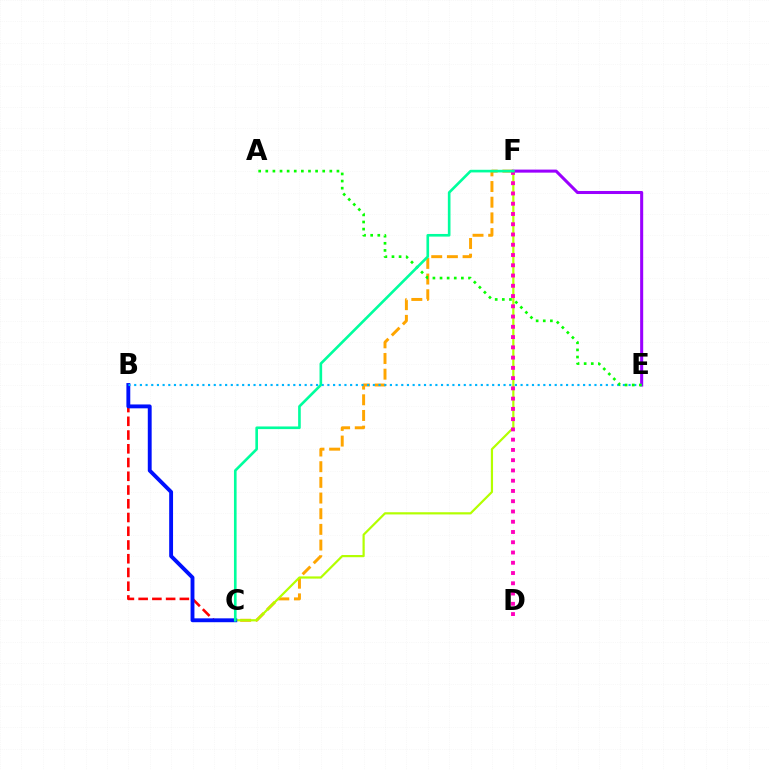{('E', 'F'): [{'color': '#9b00ff', 'line_style': 'solid', 'thickness': 2.19}], ('C', 'F'): [{'color': '#ffa500', 'line_style': 'dashed', 'thickness': 2.13}, {'color': '#b3ff00', 'line_style': 'solid', 'thickness': 1.58}, {'color': '#00ff9d', 'line_style': 'solid', 'thickness': 1.9}], ('B', 'C'): [{'color': '#ff0000', 'line_style': 'dashed', 'thickness': 1.87}, {'color': '#0010ff', 'line_style': 'solid', 'thickness': 2.79}], ('D', 'F'): [{'color': '#ff00bd', 'line_style': 'dotted', 'thickness': 2.79}], ('B', 'E'): [{'color': '#00b5ff', 'line_style': 'dotted', 'thickness': 1.54}], ('A', 'E'): [{'color': '#08ff00', 'line_style': 'dotted', 'thickness': 1.93}]}